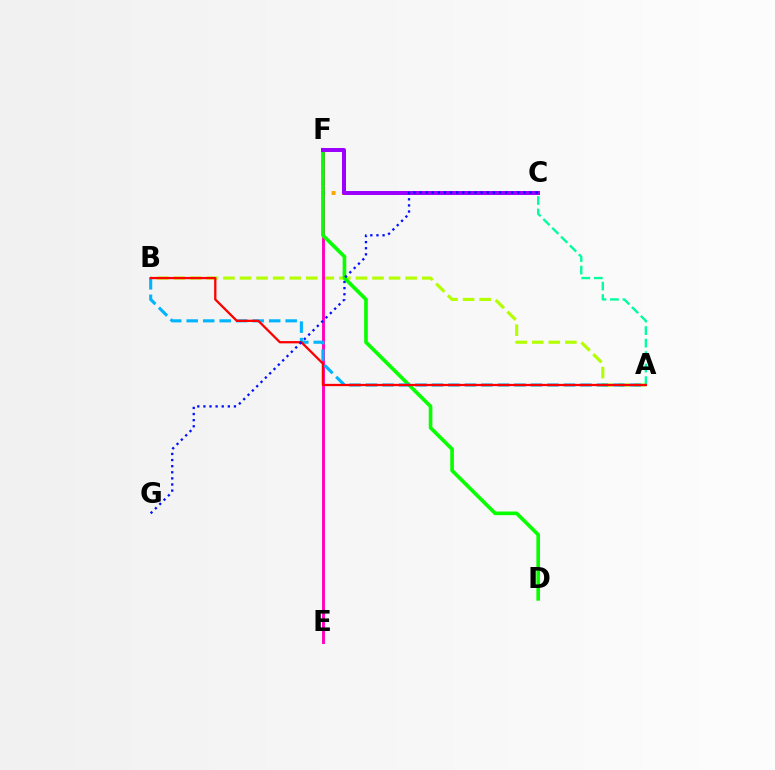{('C', 'F'): [{'color': '#ffa500', 'line_style': 'dotted', 'thickness': 2.8}, {'color': '#9b00ff', 'line_style': 'solid', 'thickness': 2.86}], ('A', 'B'): [{'color': '#b3ff00', 'line_style': 'dashed', 'thickness': 2.25}, {'color': '#00b5ff', 'line_style': 'dashed', 'thickness': 2.24}, {'color': '#ff0000', 'line_style': 'solid', 'thickness': 1.65}], ('E', 'F'): [{'color': '#ff00bd', 'line_style': 'solid', 'thickness': 2.08}], ('D', 'F'): [{'color': '#08ff00', 'line_style': 'solid', 'thickness': 2.62}], ('A', 'C'): [{'color': '#00ff9d', 'line_style': 'dashed', 'thickness': 1.7}], ('C', 'G'): [{'color': '#0010ff', 'line_style': 'dotted', 'thickness': 1.66}]}